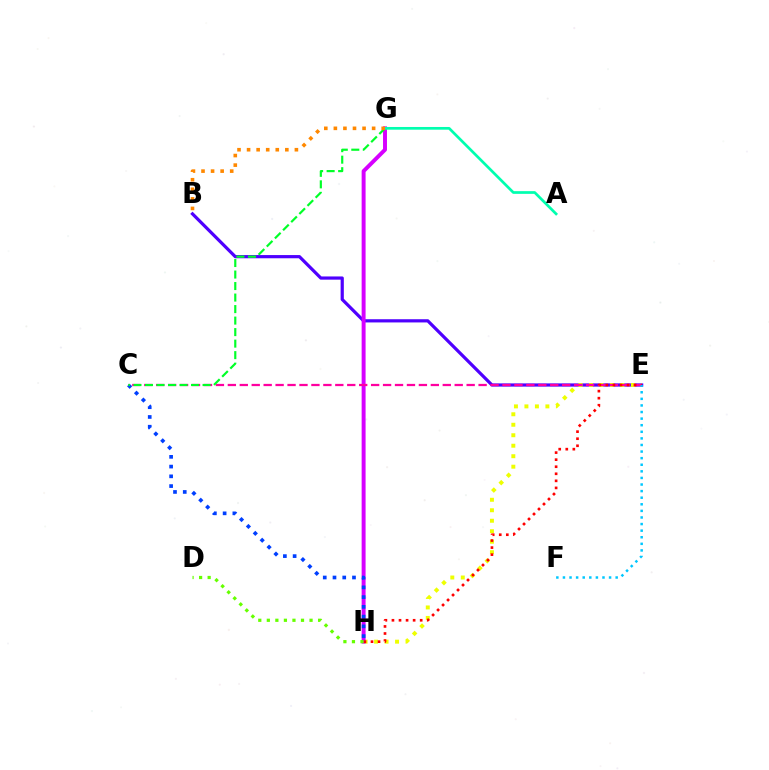{('B', 'E'): [{'color': '#4f00ff', 'line_style': 'solid', 'thickness': 2.31}], ('E', 'H'): [{'color': '#eeff00', 'line_style': 'dotted', 'thickness': 2.85}, {'color': '#ff0000', 'line_style': 'dotted', 'thickness': 1.92}], ('G', 'H'): [{'color': '#d600ff', 'line_style': 'solid', 'thickness': 2.84}], ('C', 'E'): [{'color': '#ff00a0', 'line_style': 'dashed', 'thickness': 1.62}], ('C', 'H'): [{'color': '#003fff', 'line_style': 'dotted', 'thickness': 2.65}], ('C', 'G'): [{'color': '#00ff27', 'line_style': 'dashed', 'thickness': 1.56}], ('A', 'G'): [{'color': '#00ffaf', 'line_style': 'solid', 'thickness': 1.95}], ('D', 'H'): [{'color': '#66ff00', 'line_style': 'dotted', 'thickness': 2.32}], ('E', 'F'): [{'color': '#00c7ff', 'line_style': 'dotted', 'thickness': 1.79}], ('B', 'G'): [{'color': '#ff8800', 'line_style': 'dotted', 'thickness': 2.6}]}